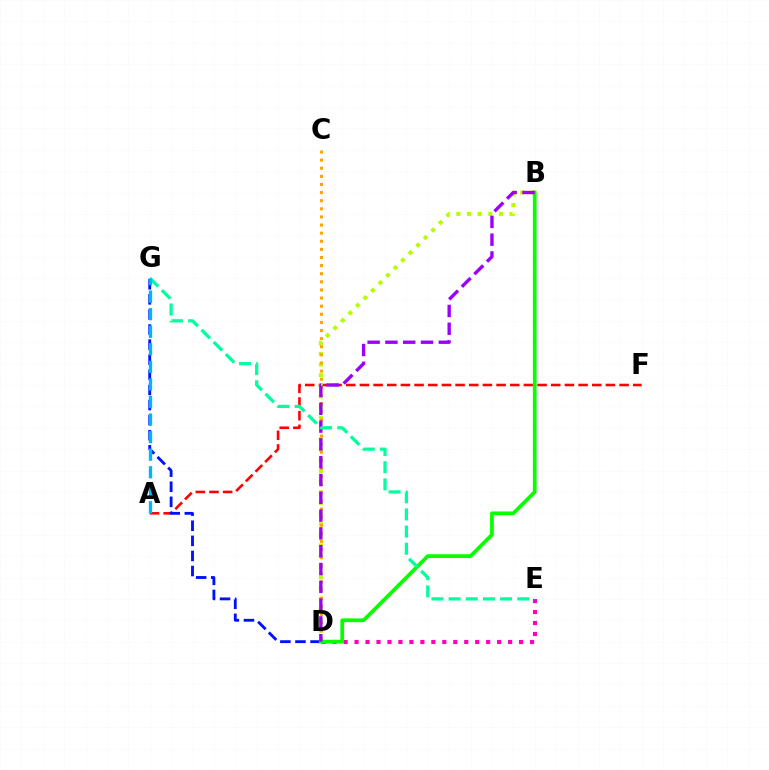{('A', 'F'): [{'color': '#ff0000', 'line_style': 'dashed', 'thickness': 1.86}], ('B', 'D'): [{'color': '#b3ff00', 'line_style': 'dotted', 'thickness': 2.89}, {'color': '#08ff00', 'line_style': 'solid', 'thickness': 2.7}, {'color': '#9b00ff', 'line_style': 'dashed', 'thickness': 2.42}], ('C', 'D'): [{'color': '#ffa500', 'line_style': 'dotted', 'thickness': 2.2}], ('D', 'G'): [{'color': '#0010ff', 'line_style': 'dashed', 'thickness': 2.05}], ('D', 'E'): [{'color': '#ff00bd', 'line_style': 'dotted', 'thickness': 2.98}], ('E', 'G'): [{'color': '#00ff9d', 'line_style': 'dashed', 'thickness': 2.33}], ('A', 'G'): [{'color': '#00b5ff', 'line_style': 'dashed', 'thickness': 2.39}]}